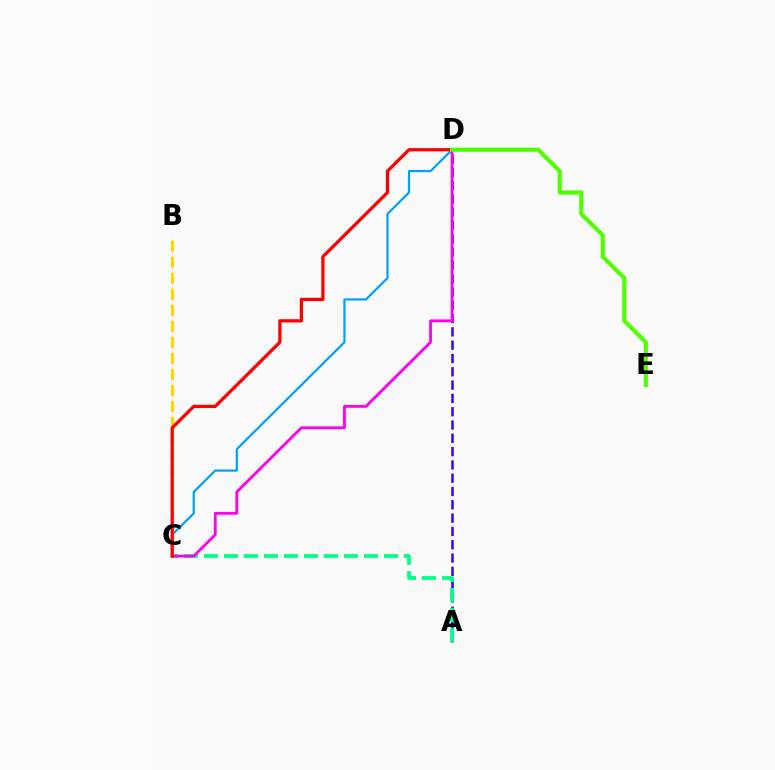{('C', 'D'): [{'color': '#009eff', 'line_style': 'solid', 'thickness': 1.57}, {'color': '#ff00ed', 'line_style': 'solid', 'thickness': 2.03}, {'color': '#ff0000', 'line_style': 'solid', 'thickness': 2.34}], ('A', 'D'): [{'color': '#3700ff', 'line_style': 'dashed', 'thickness': 1.81}], ('A', 'C'): [{'color': '#00ff86', 'line_style': 'dashed', 'thickness': 2.72}], ('B', 'C'): [{'color': '#ffd500', 'line_style': 'dashed', 'thickness': 2.18}], ('D', 'E'): [{'color': '#4fff00', 'line_style': 'solid', 'thickness': 2.97}]}